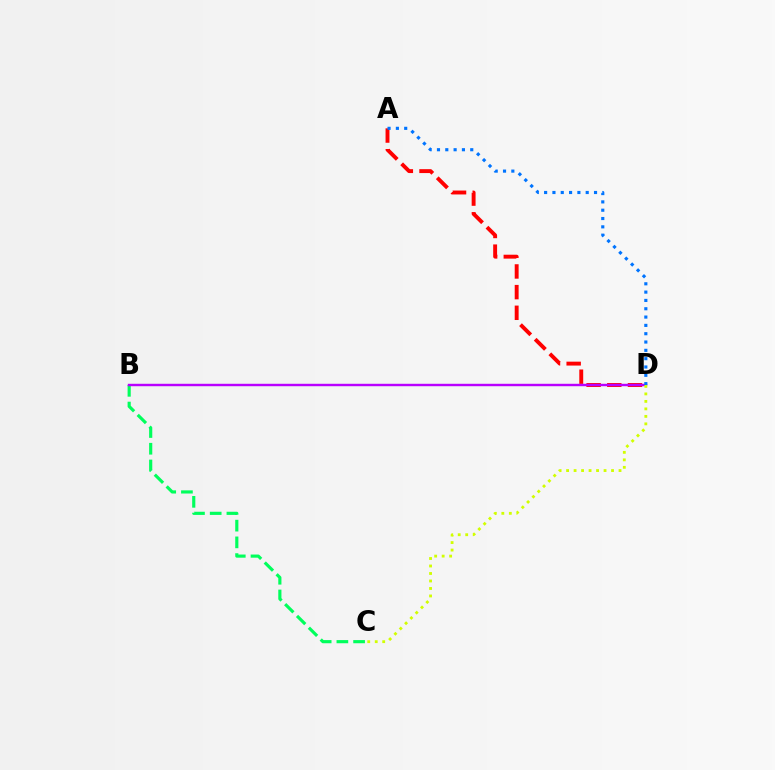{('B', 'C'): [{'color': '#00ff5c', 'line_style': 'dashed', 'thickness': 2.27}], ('A', 'D'): [{'color': '#ff0000', 'line_style': 'dashed', 'thickness': 2.81}, {'color': '#0074ff', 'line_style': 'dotted', 'thickness': 2.26}], ('B', 'D'): [{'color': '#b900ff', 'line_style': 'solid', 'thickness': 1.75}], ('C', 'D'): [{'color': '#d1ff00', 'line_style': 'dotted', 'thickness': 2.04}]}